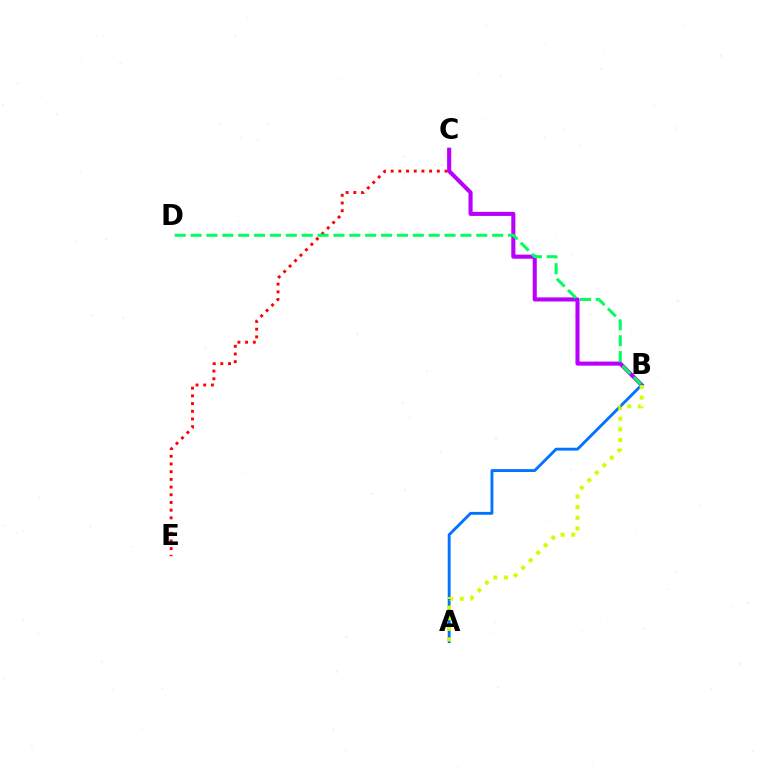{('C', 'E'): [{'color': '#ff0000', 'line_style': 'dotted', 'thickness': 2.09}], ('B', 'C'): [{'color': '#b900ff', 'line_style': 'solid', 'thickness': 2.94}], ('B', 'D'): [{'color': '#00ff5c', 'line_style': 'dashed', 'thickness': 2.16}], ('A', 'B'): [{'color': '#0074ff', 'line_style': 'solid', 'thickness': 2.07}, {'color': '#d1ff00', 'line_style': 'dotted', 'thickness': 2.89}]}